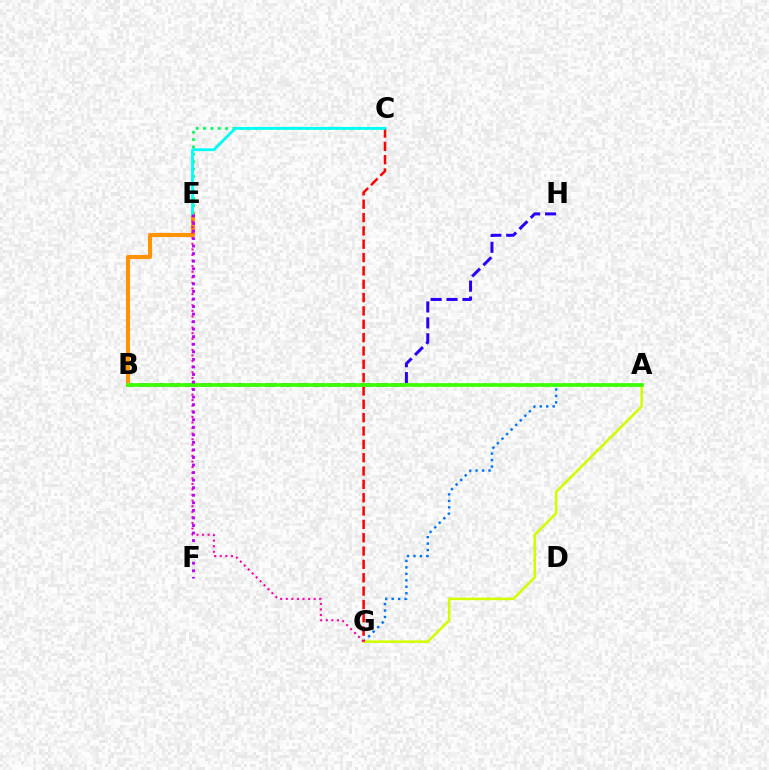{('A', 'G'): [{'color': '#0074ff', 'line_style': 'dotted', 'thickness': 1.75}, {'color': '#d1ff00', 'line_style': 'solid', 'thickness': 1.86}], ('C', 'E'): [{'color': '#00ff5c', 'line_style': 'dotted', 'thickness': 2.0}, {'color': '#00fff6', 'line_style': 'solid', 'thickness': 2.02}], ('B', 'H'): [{'color': '#2500ff', 'line_style': 'dashed', 'thickness': 2.16}], ('B', 'E'): [{'color': '#ff9400', 'line_style': 'solid', 'thickness': 2.94}], ('C', 'G'): [{'color': '#ff0000', 'line_style': 'dashed', 'thickness': 1.81}], ('E', 'G'): [{'color': '#ff00ac', 'line_style': 'dotted', 'thickness': 1.52}], ('A', 'B'): [{'color': '#3dff00', 'line_style': 'solid', 'thickness': 2.68}], ('E', 'F'): [{'color': '#b900ff', 'line_style': 'dotted', 'thickness': 2.05}]}